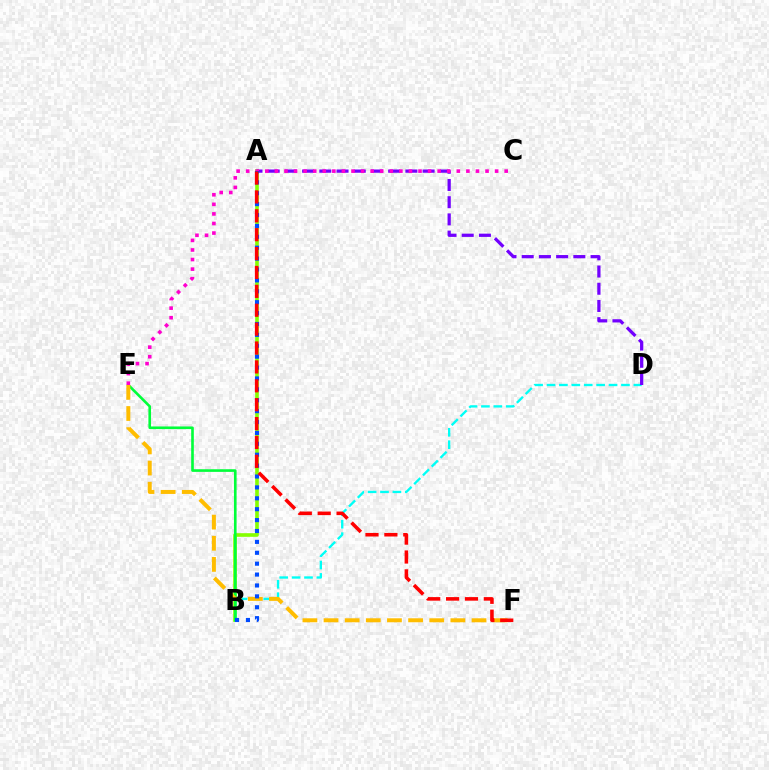{('A', 'B'): [{'color': '#84ff00', 'line_style': 'solid', 'thickness': 2.62}, {'color': '#004bff', 'line_style': 'dotted', 'thickness': 2.96}], ('B', 'D'): [{'color': '#00fff6', 'line_style': 'dashed', 'thickness': 1.69}], ('A', 'D'): [{'color': '#7200ff', 'line_style': 'dashed', 'thickness': 2.34}], ('B', 'E'): [{'color': '#00ff39', 'line_style': 'solid', 'thickness': 1.89}], ('E', 'F'): [{'color': '#ffbd00', 'line_style': 'dashed', 'thickness': 2.87}], ('C', 'E'): [{'color': '#ff00cf', 'line_style': 'dotted', 'thickness': 2.6}], ('A', 'F'): [{'color': '#ff0000', 'line_style': 'dashed', 'thickness': 2.57}]}